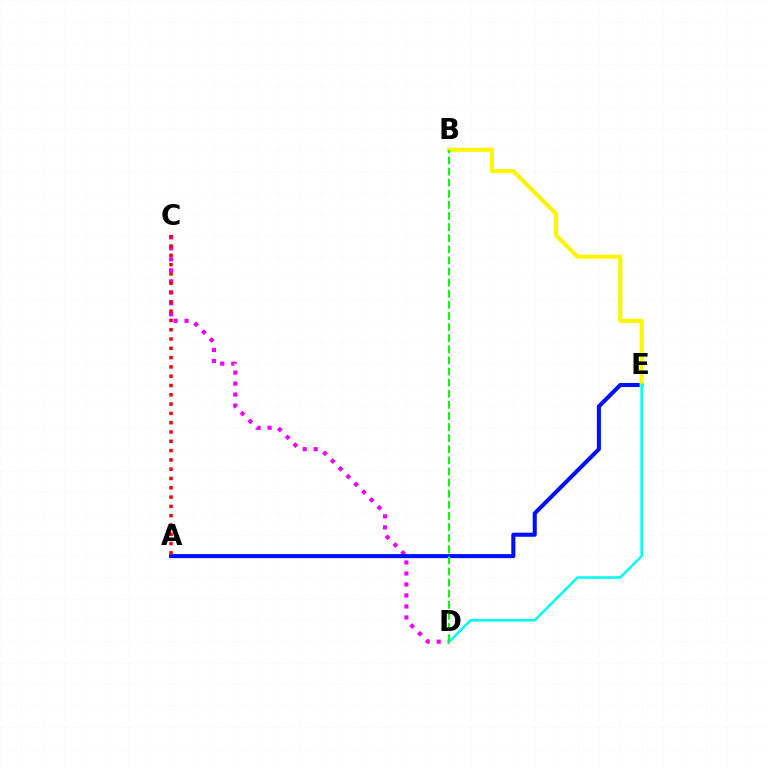{('C', 'D'): [{'color': '#ee00ff', 'line_style': 'dotted', 'thickness': 2.99}], ('A', 'E'): [{'color': '#0010ff', 'line_style': 'solid', 'thickness': 2.93}], ('B', 'E'): [{'color': '#fcf500', 'line_style': 'solid', 'thickness': 2.97}], ('A', 'C'): [{'color': '#ff0000', 'line_style': 'dotted', 'thickness': 2.53}], ('D', 'E'): [{'color': '#00fff6', 'line_style': 'solid', 'thickness': 1.86}], ('B', 'D'): [{'color': '#08ff00', 'line_style': 'dashed', 'thickness': 1.51}]}